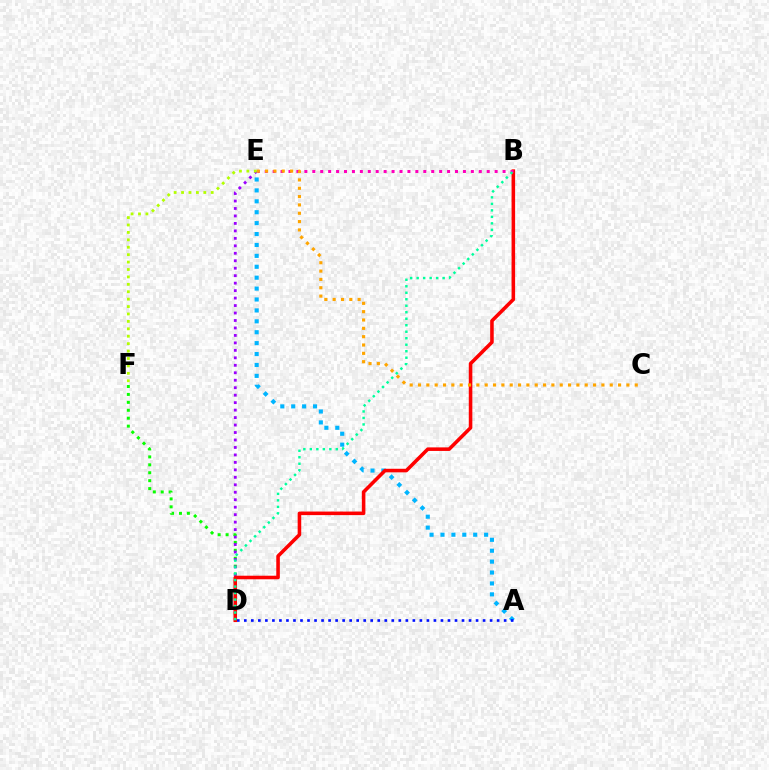{('D', 'F'): [{'color': '#08ff00', 'line_style': 'dotted', 'thickness': 2.15}], ('D', 'E'): [{'color': '#9b00ff', 'line_style': 'dotted', 'thickness': 2.03}], ('A', 'E'): [{'color': '#00b5ff', 'line_style': 'dotted', 'thickness': 2.96}], ('A', 'D'): [{'color': '#0010ff', 'line_style': 'dotted', 'thickness': 1.91}], ('B', 'D'): [{'color': '#ff0000', 'line_style': 'solid', 'thickness': 2.56}, {'color': '#00ff9d', 'line_style': 'dotted', 'thickness': 1.76}], ('B', 'E'): [{'color': '#ff00bd', 'line_style': 'dotted', 'thickness': 2.15}], ('C', 'E'): [{'color': '#ffa500', 'line_style': 'dotted', 'thickness': 2.26}], ('E', 'F'): [{'color': '#b3ff00', 'line_style': 'dotted', 'thickness': 2.02}]}